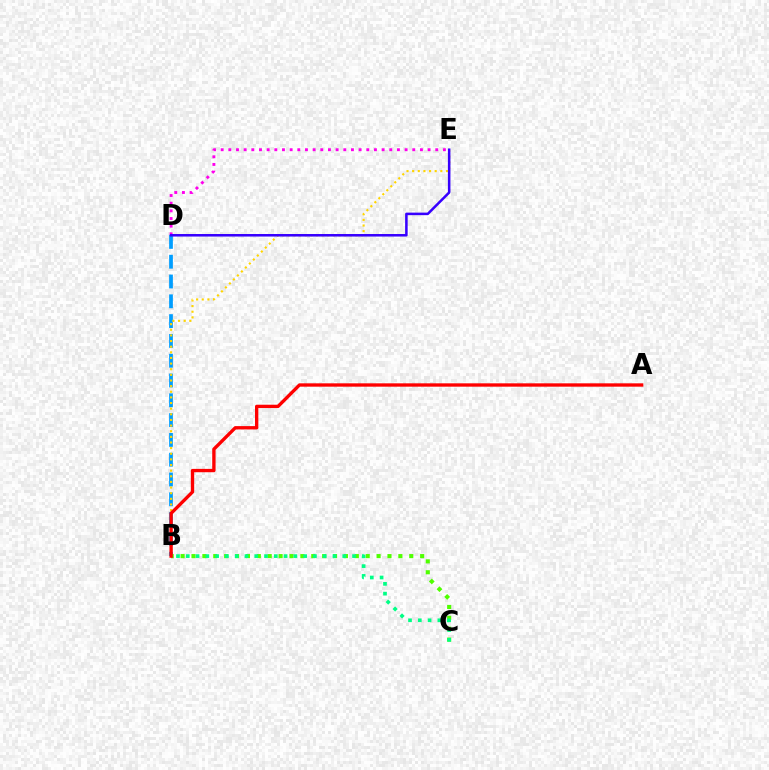{('D', 'E'): [{'color': '#ff00ed', 'line_style': 'dotted', 'thickness': 2.08}, {'color': '#3700ff', 'line_style': 'solid', 'thickness': 1.83}], ('B', 'D'): [{'color': '#009eff', 'line_style': 'dashed', 'thickness': 2.69}], ('B', 'C'): [{'color': '#4fff00', 'line_style': 'dotted', 'thickness': 2.96}, {'color': '#00ff86', 'line_style': 'dotted', 'thickness': 2.66}], ('B', 'E'): [{'color': '#ffd500', 'line_style': 'dotted', 'thickness': 1.53}], ('A', 'B'): [{'color': '#ff0000', 'line_style': 'solid', 'thickness': 2.41}]}